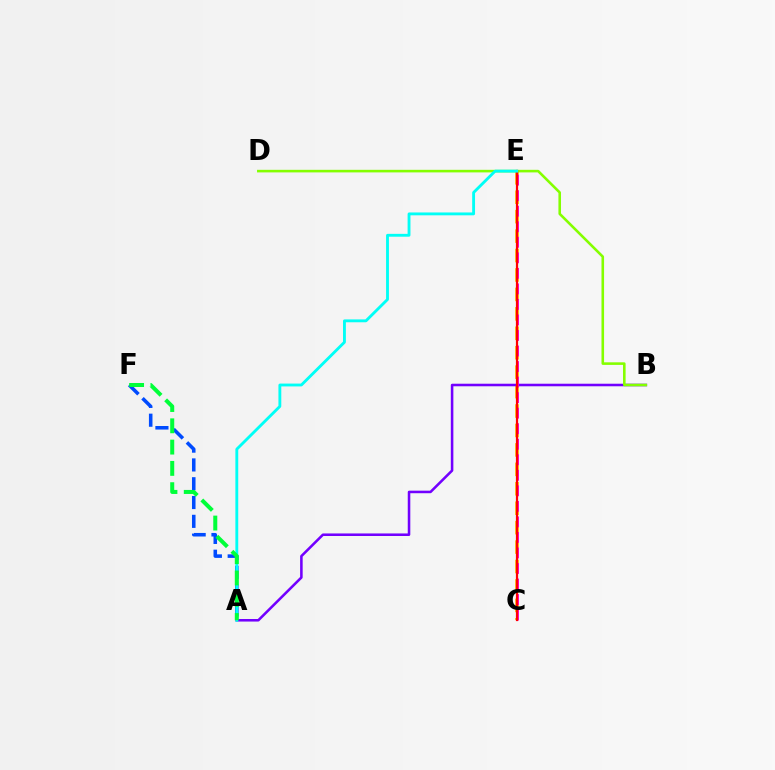{('C', 'E'): [{'color': '#ffbd00', 'line_style': 'dashed', 'thickness': 2.64}, {'color': '#ff00cf', 'line_style': 'dashed', 'thickness': 2.11}, {'color': '#ff0000', 'line_style': 'solid', 'thickness': 1.59}], ('A', 'F'): [{'color': '#004bff', 'line_style': 'dashed', 'thickness': 2.55}, {'color': '#00ff39', 'line_style': 'dashed', 'thickness': 2.89}], ('A', 'B'): [{'color': '#7200ff', 'line_style': 'solid', 'thickness': 1.84}], ('B', 'D'): [{'color': '#84ff00', 'line_style': 'solid', 'thickness': 1.86}], ('A', 'E'): [{'color': '#00fff6', 'line_style': 'solid', 'thickness': 2.06}]}